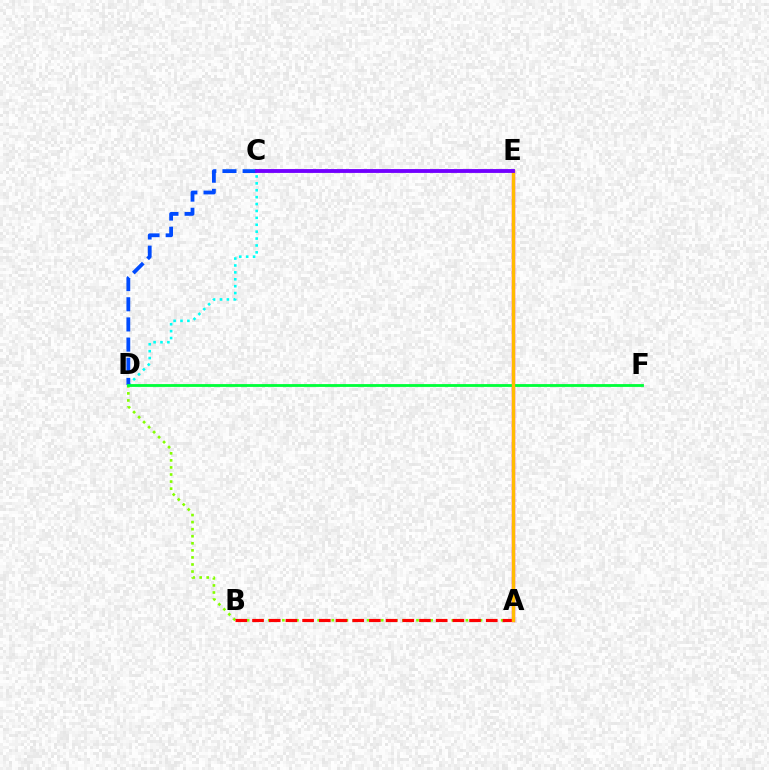{('A', 'D'): [{'color': '#84ff00', 'line_style': 'dotted', 'thickness': 1.92}], ('C', 'D'): [{'color': '#00fff6', 'line_style': 'dotted', 'thickness': 1.87}, {'color': '#004bff', 'line_style': 'dashed', 'thickness': 2.74}], ('A', 'B'): [{'color': '#ff0000', 'line_style': 'dashed', 'thickness': 2.27}], ('A', 'E'): [{'color': '#ff00cf', 'line_style': 'solid', 'thickness': 2.39}, {'color': '#ffbd00', 'line_style': 'solid', 'thickness': 2.41}], ('D', 'F'): [{'color': '#00ff39', 'line_style': 'solid', 'thickness': 2.02}], ('C', 'E'): [{'color': '#7200ff', 'line_style': 'solid', 'thickness': 2.77}]}